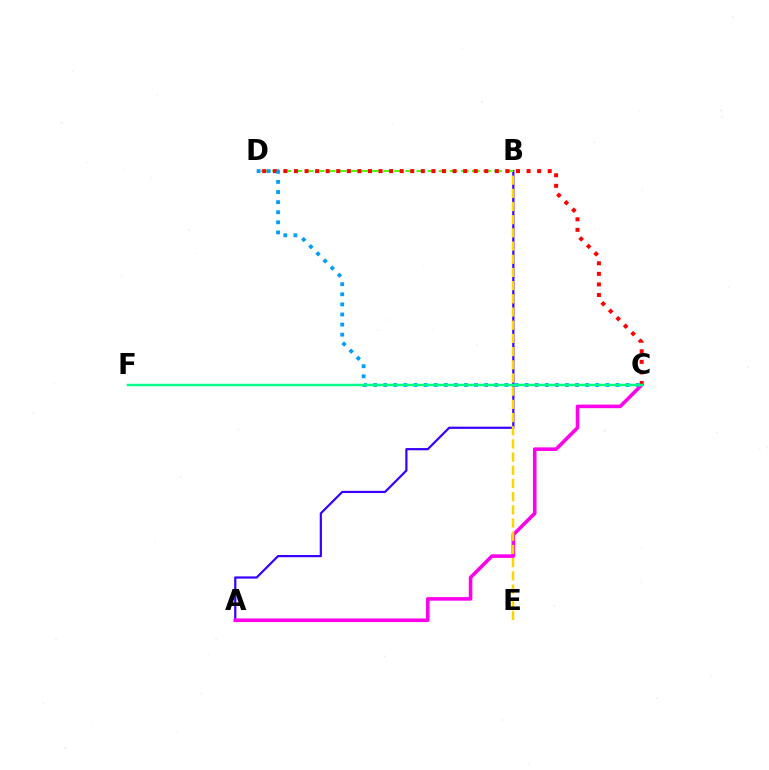{('A', 'B'): [{'color': '#3700ff', 'line_style': 'solid', 'thickness': 1.59}], ('B', 'D'): [{'color': '#4fff00', 'line_style': 'dashed', 'thickness': 1.51}], ('A', 'C'): [{'color': '#ff00ed', 'line_style': 'solid', 'thickness': 2.58}], ('B', 'E'): [{'color': '#ffd500', 'line_style': 'dashed', 'thickness': 1.79}], ('C', 'D'): [{'color': '#ff0000', 'line_style': 'dotted', 'thickness': 2.87}, {'color': '#009eff', 'line_style': 'dotted', 'thickness': 2.74}], ('C', 'F'): [{'color': '#00ff86', 'line_style': 'solid', 'thickness': 1.79}]}